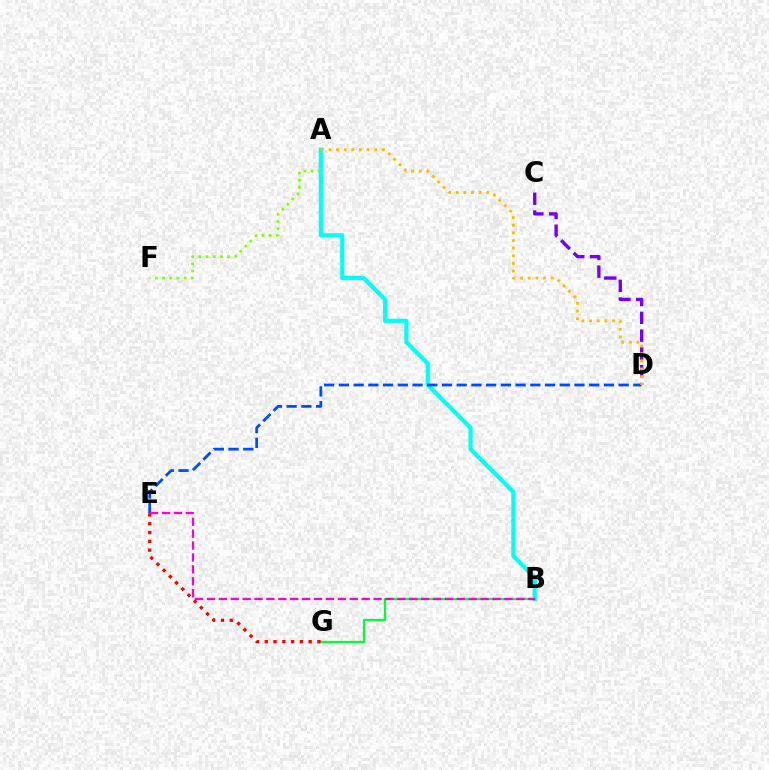{('A', 'F'): [{'color': '#84ff00', 'line_style': 'dotted', 'thickness': 1.96}], ('C', 'D'): [{'color': '#7200ff', 'line_style': 'dashed', 'thickness': 2.42}], ('A', 'B'): [{'color': '#00fff6', 'line_style': 'solid', 'thickness': 3.0}], ('B', 'G'): [{'color': '#00ff39', 'line_style': 'solid', 'thickness': 1.64}], ('D', 'E'): [{'color': '#004bff', 'line_style': 'dashed', 'thickness': 2.0}], ('B', 'E'): [{'color': '#ff00cf', 'line_style': 'dashed', 'thickness': 1.62}], ('A', 'D'): [{'color': '#ffbd00', 'line_style': 'dotted', 'thickness': 2.07}], ('E', 'G'): [{'color': '#ff0000', 'line_style': 'dotted', 'thickness': 2.38}]}